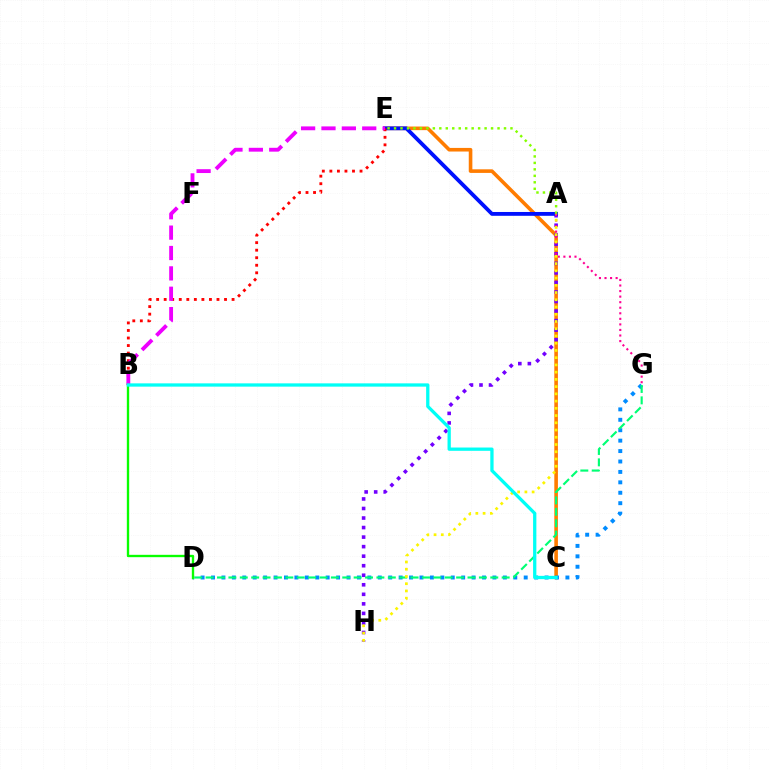{('C', 'E'): [{'color': '#ff7c00', 'line_style': 'solid', 'thickness': 2.6}], ('A', 'H'): [{'color': '#7200ff', 'line_style': 'dotted', 'thickness': 2.59}, {'color': '#fcf500', 'line_style': 'dotted', 'thickness': 1.97}], ('D', 'G'): [{'color': '#008cff', 'line_style': 'dotted', 'thickness': 2.83}, {'color': '#00ff74', 'line_style': 'dashed', 'thickness': 1.55}], ('A', 'E'): [{'color': '#0010ff', 'line_style': 'solid', 'thickness': 2.76}, {'color': '#84ff00', 'line_style': 'dotted', 'thickness': 1.76}], ('B', 'E'): [{'color': '#ff0000', 'line_style': 'dotted', 'thickness': 2.05}, {'color': '#ee00ff', 'line_style': 'dashed', 'thickness': 2.77}], ('A', 'G'): [{'color': '#ff0094', 'line_style': 'dotted', 'thickness': 1.51}], ('B', 'D'): [{'color': '#08ff00', 'line_style': 'solid', 'thickness': 1.69}], ('B', 'C'): [{'color': '#00fff6', 'line_style': 'solid', 'thickness': 2.36}]}